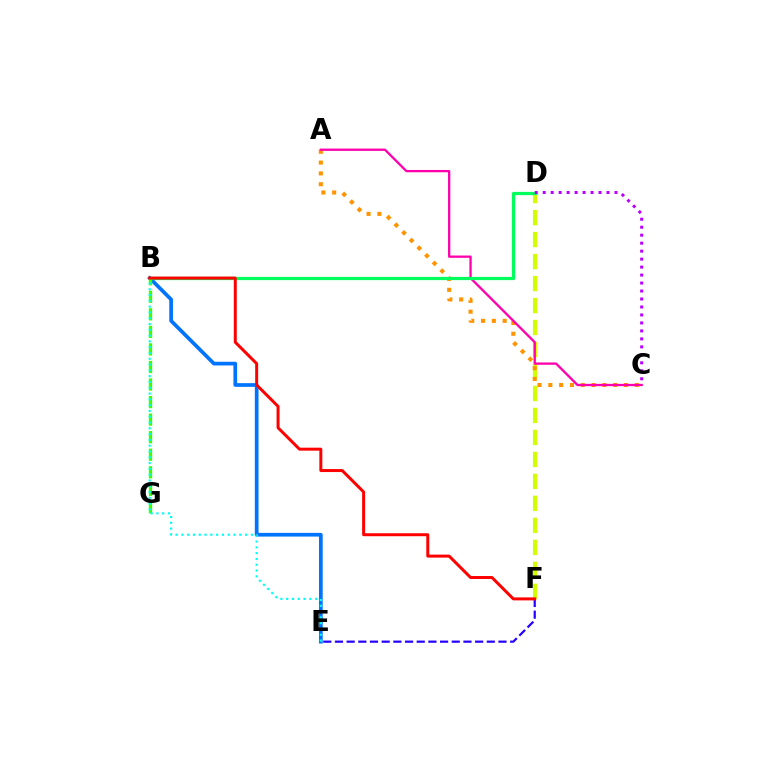{('E', 'F'): [{'color': '#2500ff', 'line_style': 'dashed', 'thickness': 1.59}], ('D', 'F'): [{'color': '#d1ff00', 'line_style': 'dashed', 'thickness': 2.99}], ('A', 'C'): [{'color': '#ff9400', 'line_style': 'dotted', 'thickness': 2.94}, {'color': '#ff00ac', 'line_style': 'solid', 'thickness': 1.66}], ('B', 'E'): [{'color': '#0074ff', 'line_style': 'solid', 'thickness': 2.67}, {'color': '#00fff6', 'line_style': 'dotted', 'thickness': 1.57}], ('B', 'D'): [{'color': '#00ff5c', 'line_style': 'solid', 'thickness': 2.33}], ('B', 'G'): [{'color': '#3dff00', 'line_style': 'dashed', 'thickness': 2.38}], ('C', 'D'): [{'color': '#b900ff', 'line_style': 'dotted', 'thickness': 2.17}], ('B', 'F'): [{'color': '#ff0000', 'line_style': 'solid', 'thickness': 2.15}]}